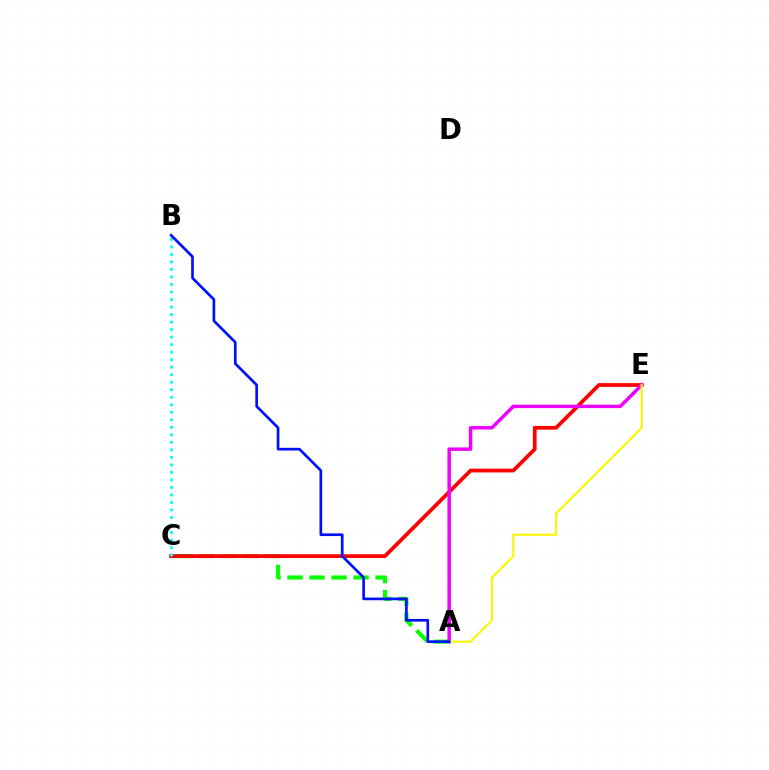{('A', 'C'): [{'color': '#08ff00', 'line_style': 'dashed', 'thickness': 2.99}], ('C', 'E'): [{'color': '#ff0000', 'line_style': 'solid', 'thickness': 2.71}], ('B', 'C'): [{'color': '#00fff6', 'line_style': 'dotted', 'thickness': 2.04}], ('A', 'E'): [{'color': '#ee00ff', 'line_style': 'solid', 'thickness': 2.49}, {'color': '#fcf500', 'line_style': 'solid', 'thickness': 1.52}], ('A', 'B'): [{'color': '#0010ff', 'line_style': 'solid', 'thickness': 1.93}]}